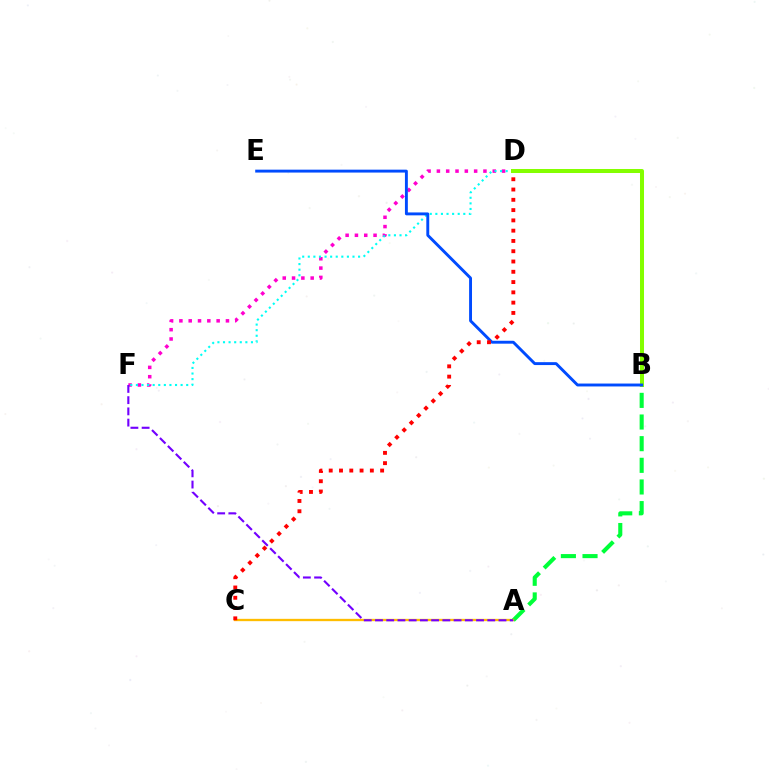{('D', 'F'): [{'color': '#ff00cf', 'line_style': 'dotted', 'thickness': 2.53}, {'color': '#00fff6', 'line_style': 'dotted', 'thickness': 1.52}], ('A', 'B'): [{'color': '#00ff39', 'line_style': 'dashed', 'thickness': 2.94}], ('A', 'C'): [{'color': '#ffbd00', 'line_style': 'solid', 'thickness': 1.68}], ('B', 'D'): [{'color': '#84ff00', 'line_style': 'solid', 'thickness': 2.89}], ('B', 'E'): [{'color': '#004bff', 'line_style': 'solid', 'thickness': 2.09}], ('A', 'F'): [{'color': '#7200ff', 'line_style': 'dashed', 'thickness': 1.53}], ('C', 'D'): [{'color': '#ff0000', 'line_style': 'dotted', 'thickness': 2.79}]}